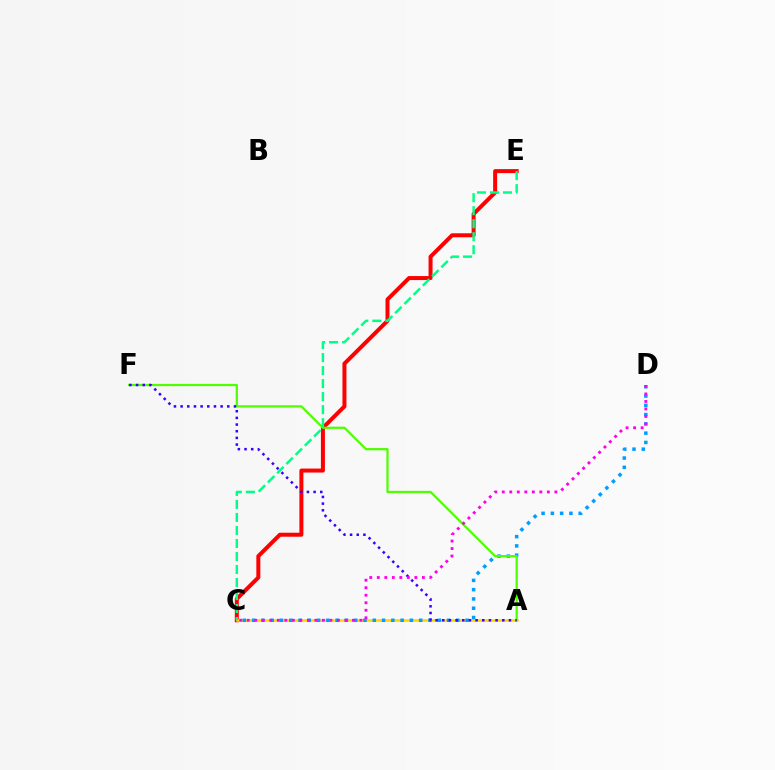{('C', 'E'): [{'color': '#ff0000', 'line_style': 'solid', 'thickness': 2.88}, {'color': '#00ff86', 'line_style': 'dashed', 'thickness': 1.77}], ('A', 'C'): [{'color': '#ffd500', 'line_style': 'solid', 'thickness': 1.81}], ('C', 'D'): [{'color': '#009eff', 'line_style': 'dotted', 'thickness': 2.52}, {'color': '#ff00ed', 'line_style': 'dotted', 'thickness': 2.04}], ('A', 'F'): [{'color': '#4fff00', 'line_style': 'solid', 'thickness': 1.61}, {'color': '#3700ff', 'line_style': 'dotted', 'thickness': 1.81}]}